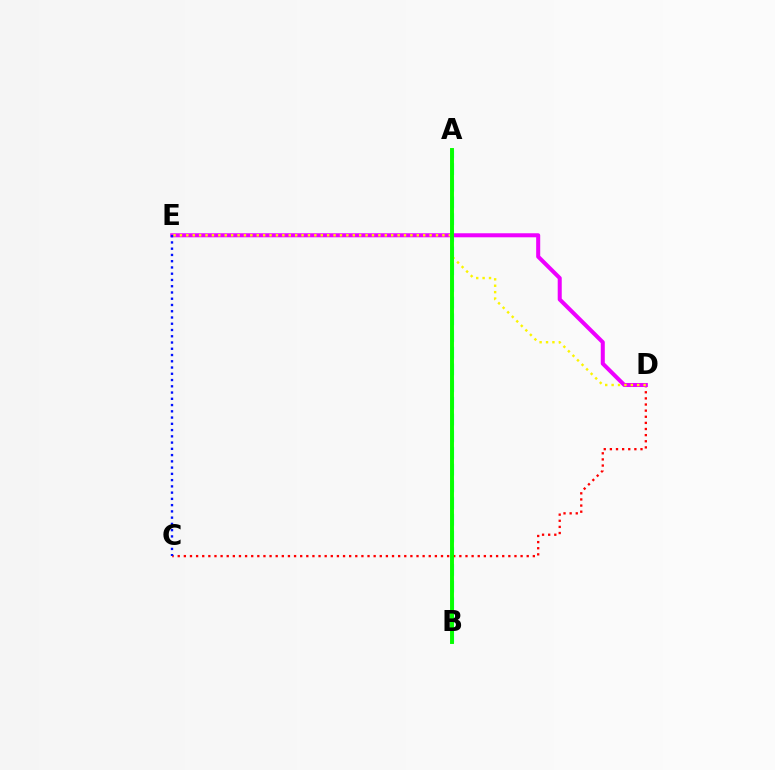{('A', 'B'): [{'color': '#00fff6', 'line_style': 'dashed', 'thickness': 2.27}, {'color': '#08ff00', 'line_style': 'solid', 'thickness': 2.82}], ('C', 'D'): [{'color': '#ff0000', 'line_style': 'dotted', 'thickness': 1.66}], ('D', 'E'): [{'color': '#ee00ff', 'line_style': 'solid', 'thickness': 2.9}, {'color': '#fcf500', 'line_style': 'dotted', 'thickness': 1.74}], ('C', 'E'): [{'color': '#0010ff', 'line_style': 'dotted', 'thickness': 1.7}]}